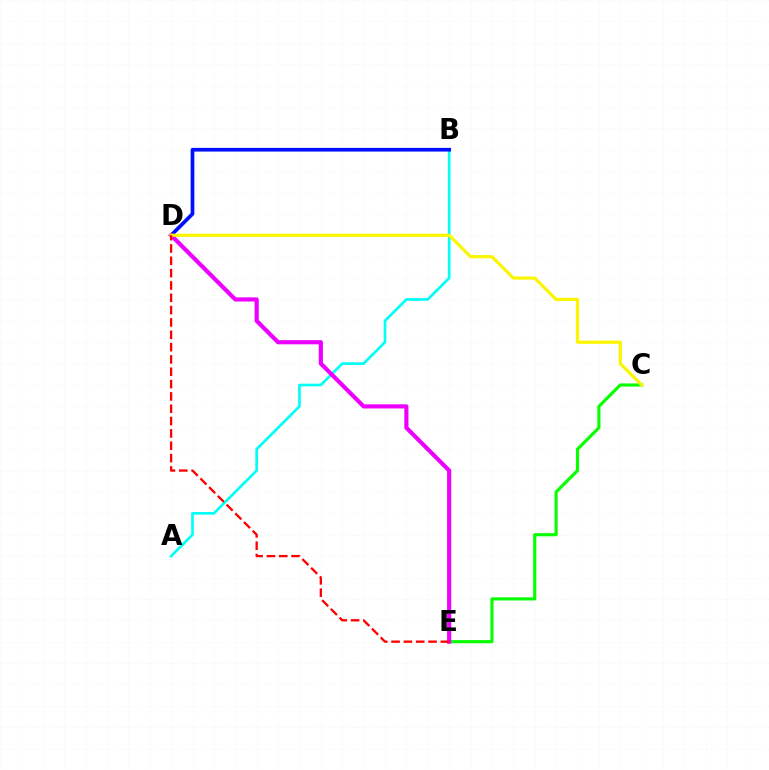{('A', 'B'): [{'color': '#00fff6', 'line_style': 'solid', 'thickness': 1.93}], ('C', 'E'): [{'color': '#08ff00', 'line_style': 'solid', 'thickness': 2.27}], ('B', 'D'): [{'color': '#0010ff', 'line_style': 'solid', 'thickness': 2.66}], ('D', 'E'): [{'color': '#ee00ff', 'line_style': 'solid', 'thickness': 2.99}, {'color': '#ff0000', 'line_style': 'dashed', 'thickness': 1.67}], ('C', 'D'): [{'color': '#fcf500', 'line_style': 'solid', 'thickness': 2.3}]}